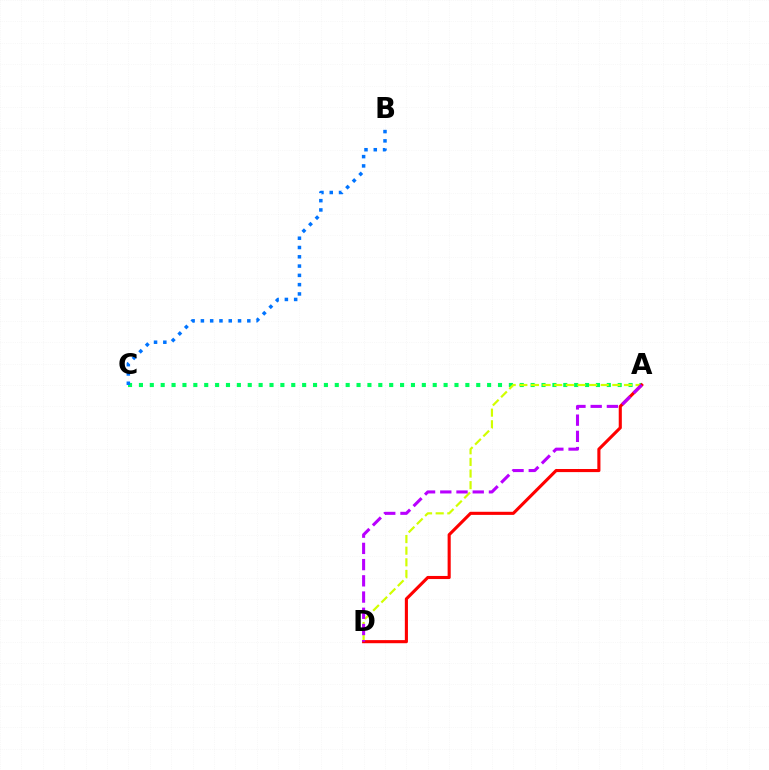{('A', 'C'): [{'color': '#00ff5c', 'line_style': 'dotted', 'thickness': 2.96}], ('A', 'D'): [{'color': '#d1ff00', 'line_style': 'dashed', 'thickness': 1.58}, {'color': '#ff0000', 'line_style': 'solid', 'thickness': 2.23}, {'color': '#b900ff', 'line_style': 'dashed', 'thickness': 2.2}], ('B', 'C'): [{'color': '#0074ff', 'line_style': 'dotted', 'thickness': 2.52}]}